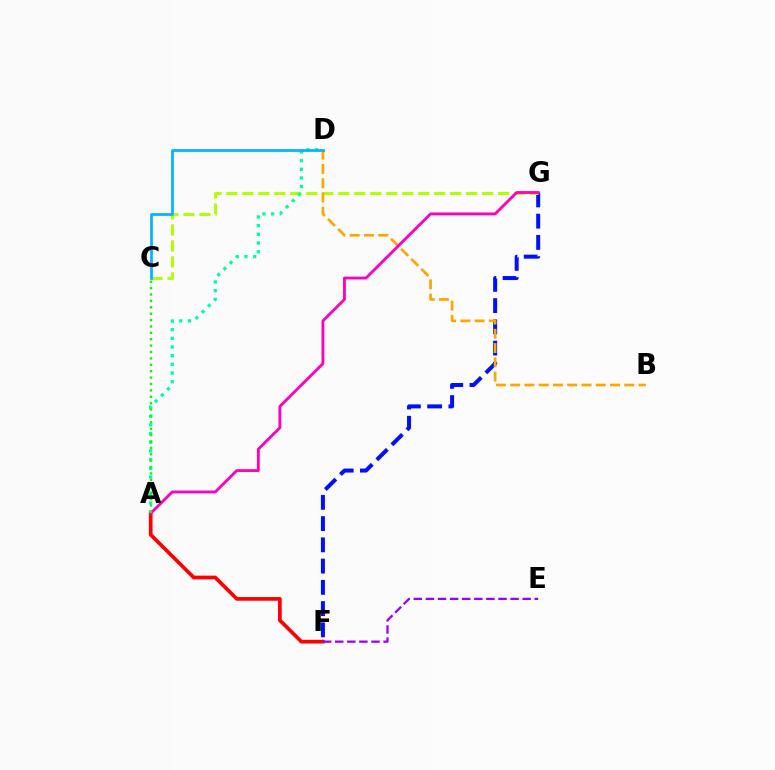{('A', 'F'): [{'color': '#ff0000', 'line_style': 'solid', 'thickness': 2.67}], ('F', 'G'): [{'color': '#0010ff', 'line_style': 'dashed', 'thickness': 2.89}], ('C', 'G'): [{'color': '#b3ff00', 'line_style': 'dashed', 'thickness': 2.17}], ('B', 'D'): [{'color': '#ffa500', 'line_style': 'dashed', 'thickness': 1.94}], ('A', 'D'): [{'color': '#00ff9d', 'line_style': 'dotted', 'thickness': 2.36}], ('C', 'D'): [{'color': '#00b5ff', 'line_style': 'solid', 'thickness': 1.97}], ('A', 'G'): [{'color': '#ff00bd', 'line_style': 'solid', 'thickness': 2.04}], ('E', 'F'): [{'color': '#9b00ff', 'line_style': 'dashed', 'thickness': 1.64}], ('A', 'C'): [{'color': '#08ff00', 'line_style': 'dotted', 'thickness': 1.74}]}